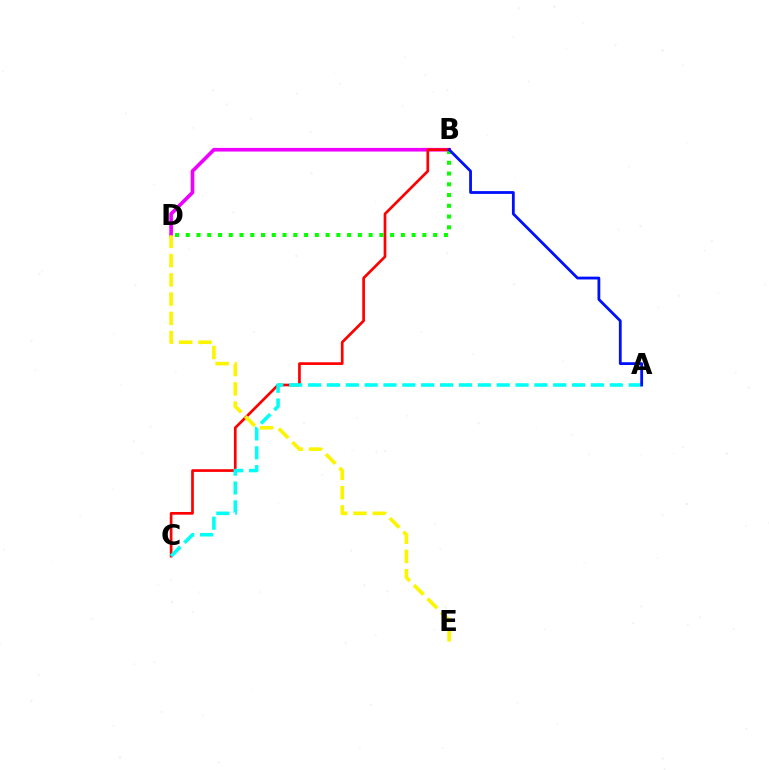{('B', 'D'): [{'color': '#ee00ff', 'line_style': 'solid', 'thickness': 2.62}, {'color': '#08ff00', 'line_style': 'dotted', 'thickness': 2.92}], ('B', 'C'): [{'color': '#ff0000', 'line_style': 'solid', 'thickness': 1.94}], ('A', 'C'): [{'color': '#00fff6', 'line_style': 'dashed', 'thickness': 2.56}], ('A', 'B'): [{'color': '#0010ff', 'line_style': 'solid', 'thickness': 2.01}], ('D', 'E'): [{'color': '#fcf500', 'line_style': 'dashed', 'thickness': 2.61}]}